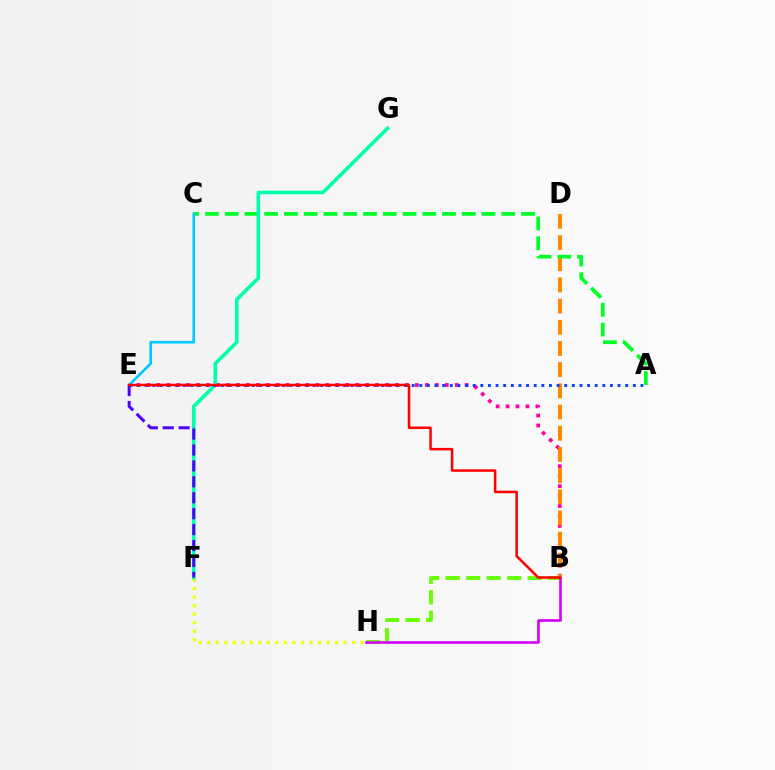{('B', 'E'): [{'color': '#ff00a0', 'line_style': 'dotted', 'thickness': 2.7}, {'color': '#ff0000', 'line_style': 'solid', 'thickness': 1.81}], ('B', 'D'): [{'color': '#ff8800', 'line_style': 'dashed', 'thickness': 2.88}], ('F', 'H'): [{'color': '#eeff00', 'line_style': 'dotted', 'thickness': 2.32}], ('A', 'C'): [{'color': '#00ff27', 'line_style': 'dashed', 'thickness': 2.68}], ('F', 'G'): [{'color': '#00ffaf', 'line_style': 'solid', 'thickness': 2.6}], ('A', 'E'): [{'color': '#003fff', 'line_style': 'dotted', 'thickness': 2.07}], ('C', 'E'): [{'color': '#00c7ff', 'line_style': 'solid', 'thickness': 1.88}], ('E', 'F'): [{'color': '#4f00ff', 'line_style': 'dashed', 'thickness': 2.16}], ('B', 'H'): [{'color': '#66ff00', 'line_style': 'dashed', 'thickness': 2.79}, {'color': '#d600ff', 'line_style': 'solid', 'thickness': 1.9}]}